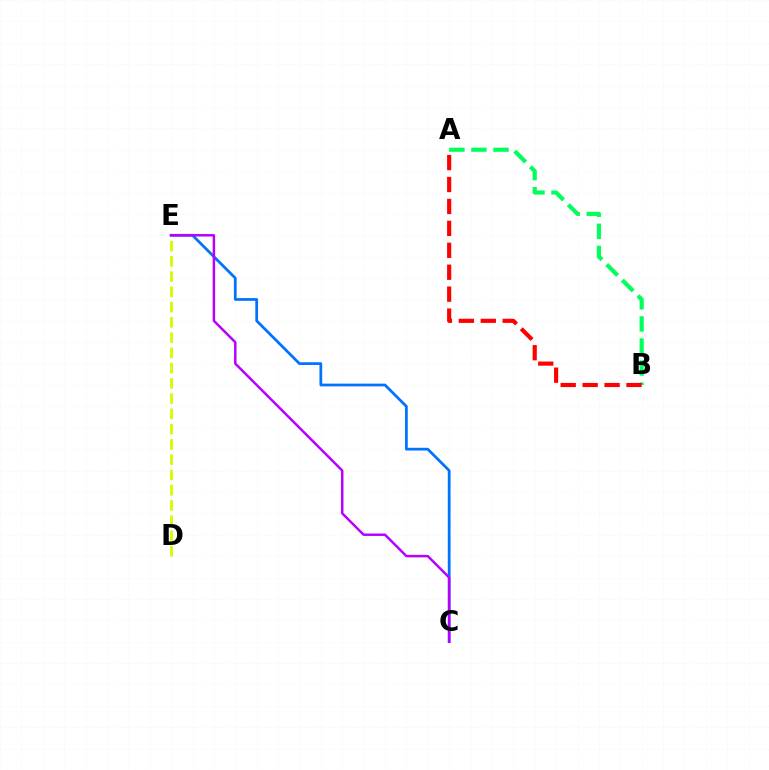{('C', 'E'): [{'color': '#0074ff', 'line_style': 'solid', 'thickness': 1.98}, {'color': '#b900ff', 'line_style': 'solid', 'thickness': 1.79}], ('D', 'E'): [{'color': '#d1ff00', 'line_style': 'dashed', 'thickness': 2.07}], ('A', 'B'): [{'color': '#00ff5c', 'line_style': 'dashed', 'thickness': 3.0}, {'color': '#ff0000', 'line_style': 'dashed', 'thickness': 2.98}]}